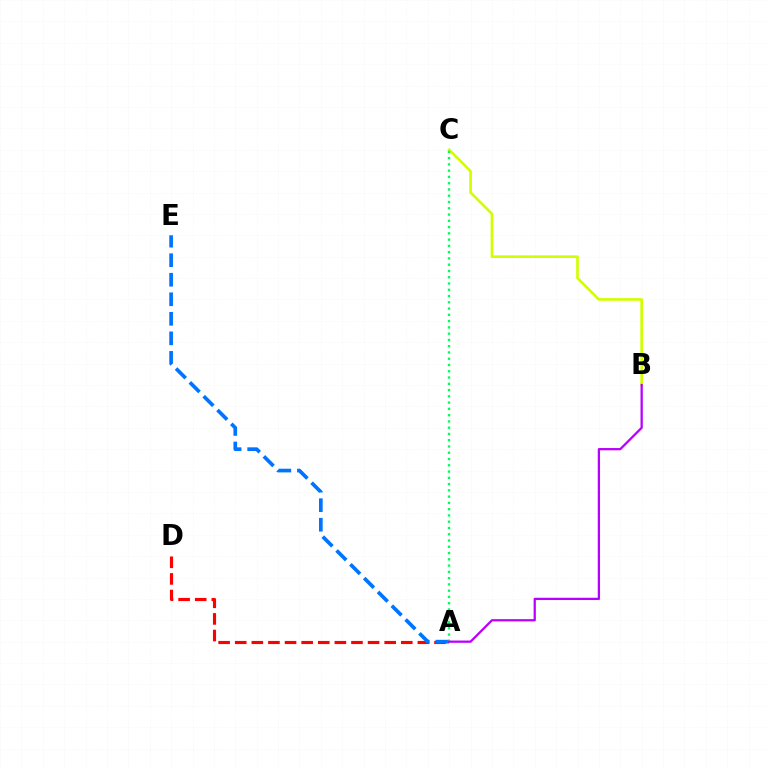{('A', 'D'): [{'color': '#ff0000', 'line_style': 'dashed', 'thickness': 2.26}], ('A', 'E'): [{'color': '#0074ff', 'line_style': 'dashed', 'thickness': 2.65}], ('B', 'C'): [{'color': '#d1ff00', 'line_style': 'solid', 'thickness': 1.91}], ('A', 'C'): [{'color': '#00ff5c', 'line_style': 'dotted', 'thickness': 1.7}], ('A', 'B'): [{'color': '#b900ff', 'line_style': 'solid', 'thickness': 1.63}]}